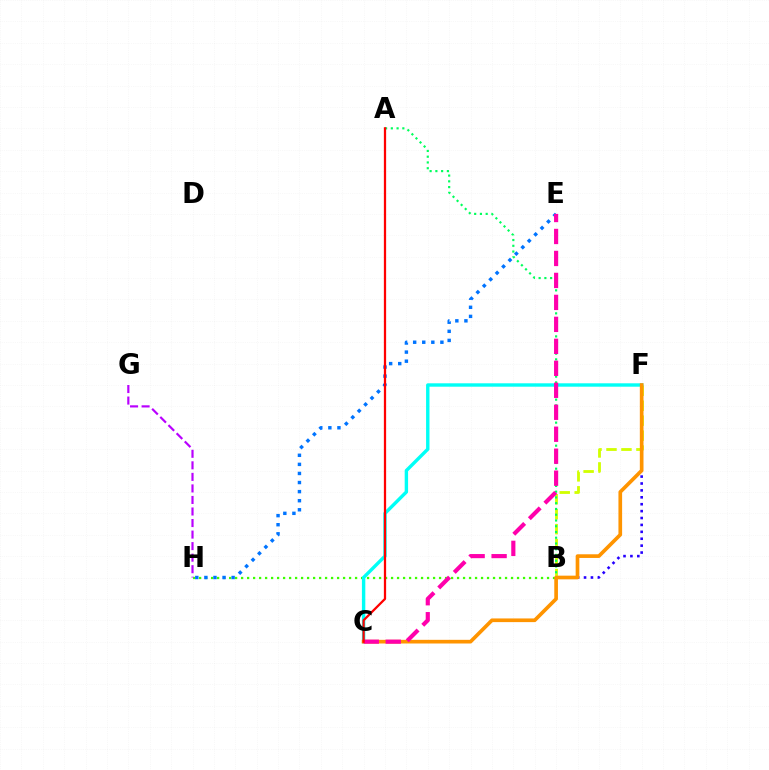{('B', 'F'): [{'color': '#2500ff', 'line_style': 'dotted', 'thickness': 1.88}, {'color': '#d1ff00', 'line_style': 'dashed', 'thickness': 2.03}], ('B', 'H'): [{'color': '#3dff00', 'line_style': 'dotted', 'thickness': 1.63}], ('E', 'H'): [{'color': '#0074ff', 'line_style': 'dotted', 'thickness': 2.47}], ('A', 'B'): [{'color': '#00ff5c', 'line_style': 'dotted', 'thickness': 1.56}], ('C', 'F'): [{'color': '#00fff6', 'line_style': 'solid', 'thickness': 2.45}, {'color': '#ff9400', 'line_style': 'solid', 'thickness': 2.64}], ('G', 'H'): [{'color': '#b900ff', 'line_style': 'dashed', 'thickness': 1.57}], ('C', 'E'): [{'color': '#ff00ac', 'line_style': 'dashed', 'thickness': 2.99}], ('A', 'C'): [{'color': '#ff0000', 'line_style': 'solid', 'thickness': 1.63}]}